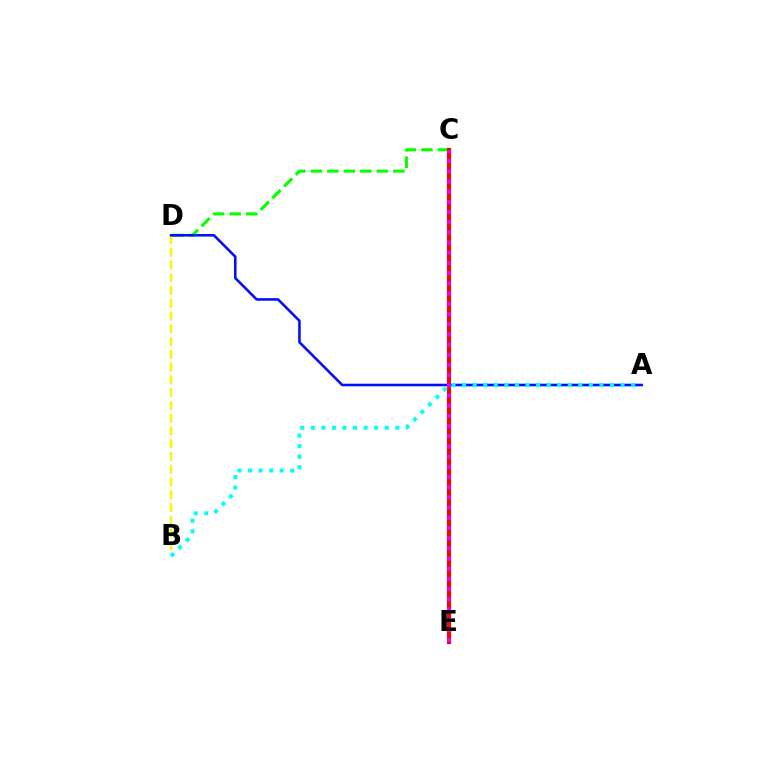{('C', 'D'): [{'color': '#08ff00', 'line_style': 'dashed', 'thickness': 2.24}], ('B', 'D'): [{'color': '#fcf500', 'line_style': 'dashed', 'thickness': 1.73}], ('C', 'E'): [{'color': '#ff0000', 'line_style': 'solid', 'thickness': 2.96}, {'color': '#ee00ff', 'line_style': 'dotted', 'thickness': 2.77}], ('A', 'D'): [{'color': '#0010ff', 'line_style': 'solid', 'thickness': 1.86}], ('A', 'B'): [{'color': '#00fff6', 'line_style': 'dotted', 'thickness': 2.87}]}